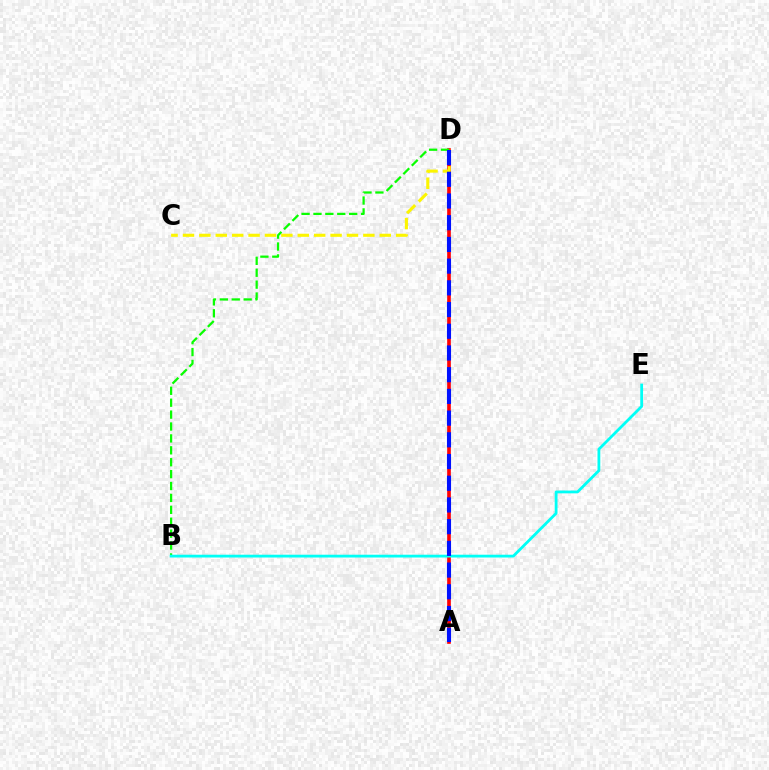{('A', 'D'): [{'color': '#ee00ff', 'line_style': 'solid', 'thickness': 1.62}, {'color': '#ff0000', 'line_style': 'solid', 'thickness': 2.61}, {'color': '#0010ff', 'line_style': 'dashed', 'thickness': 2.95}], ('C', 'D'): [{'color': '#fcf500', 'line_style': 'dashed', 'thickness': 2.23}], ('B', 'D'): [{'color': '#08ff00', 'line_style': 'dashed', 'thickness': 1.62}], ('B', 'E'): [{'color': '#00fff6', 'line_style': 'solid', 'thickness': 2.01}]}